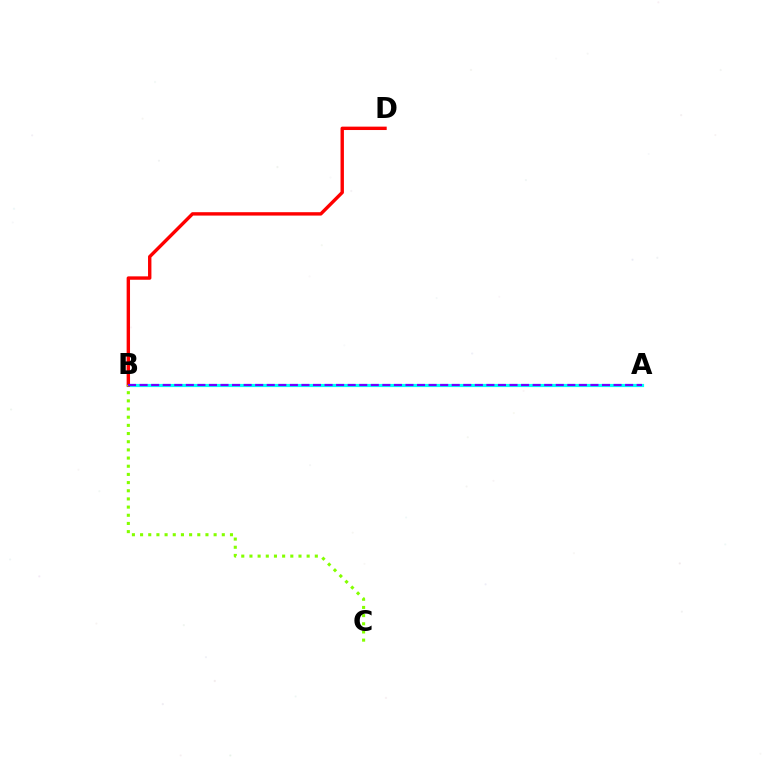{('A', 'B'): [{'color': '#00fff6', 'line_style': 'solid', 'thickness': 2.29}, {'color': '#7200ff', 'line_style': 'dashed', 'thickness': 1.57}], ('B', 'D'): [{'color': '#ff0000', 'line_style': 'solid', 'thickness': 2.44}], ('B', 'C'): [{'color': '#84ff00', 'line_style': 'dotted', 'thickness': 2.22}]}